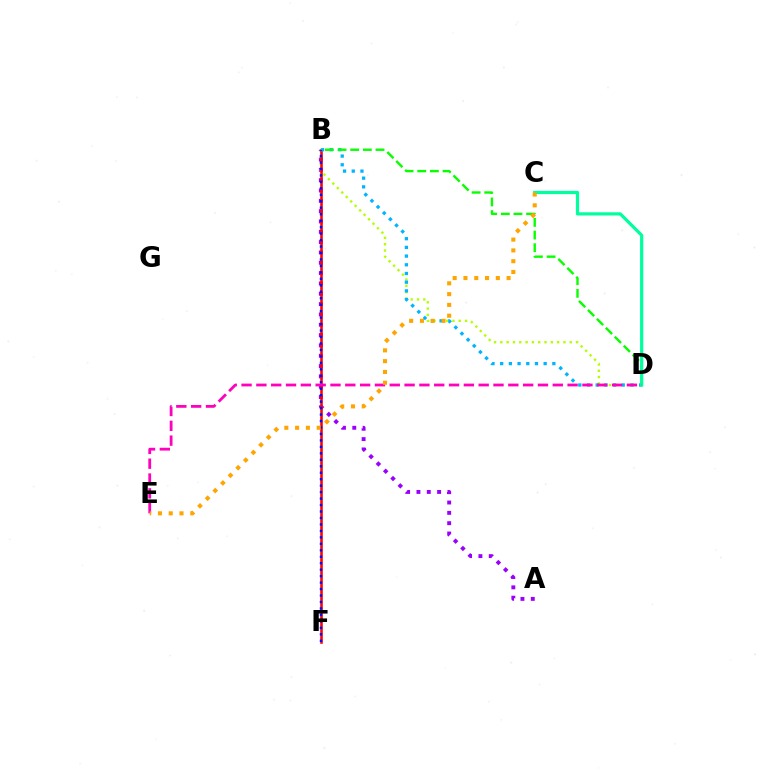{('A', 'B'): [{'color': '#9b00ff', 'line_style': 'dotted', 'thickness': 2.81}], ('B', 'D'): [{'color': '#b3ff00', 'line_style': 'dotted', 'thickness': 1.71}, {'color': '#00b5ff', 'line_style': 'dotted', 'thickness': 2.36}, {'color': '#08ff00', 'line_style': 'dashed', 'thickness': 1.72}], ('B', 'F'): [{'color': '#ff0000', 'line_style': 'solid', 'thickness': 1.85}, {'color': '#0010ff', 'line_style': 'dotted', 'thickness': 1.76}], ('C', 'D'): [{'color': '#00ff9d', 'line_style': 'solid', 'thickness': 2.31}], ('D', 'E'): [{'color': '#ff00bd', 'line_style': 'dashed', 'thickness': 2.01}], ('C', 'E'): [{'color': '#ffa500', 'line_style': 'dotted', 'thickness': 2.93}]}